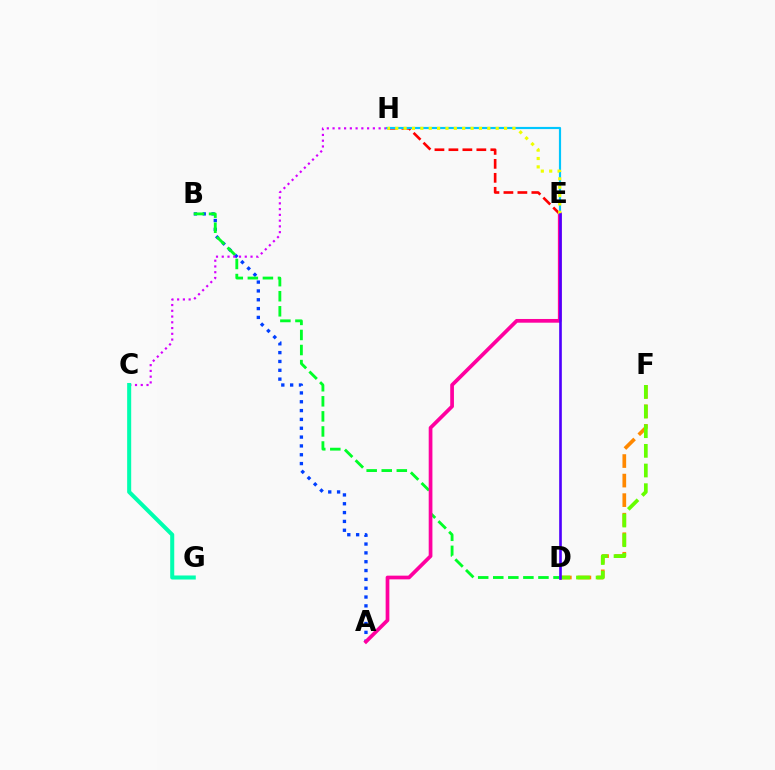{('D', 'F'): [{'color': '#ff8800', 'line_style': 'dashed', 'thickness': 2.66}, {'color': '#66ff00', 'line_style': 'dashed', 'thickness': 2.67}], ('A', 'B'): [{'color': '#003fff', 'line_style': 'dotted', 'thickness': 2.4}], ('B', 'D'): [{'color': '#00ff27', 'line_style': 'dashed', 'thickness': 2.05}], ('C', 'H'): [{'color': '#d600ff', 'line_style': 'dotted', 'thickness': 1.56}], ('E', 'H'): [{'color': '#ff0000', 'line_style': 'dashed', 'thickness': 1.9}, {'color': '#00c7ff', 'line_style': 'solid', 'thickness': 1.56}, {'color': '#eeff00', 'line_style': 'dotted', 'thickness': 2.27}], ('C', 'G'): [{'color': '#00ffaf', 'line_style': 'solid', 'thickness': 2.91}], ('A', 'E'): [{'color': '#ff00a0', 'line_style': 'solid', 'thickness': 2.67}], ('D', 'E'): [{'color': '#4f00ff', 'line_style': 'solid', 'thickness': 1.9}]}